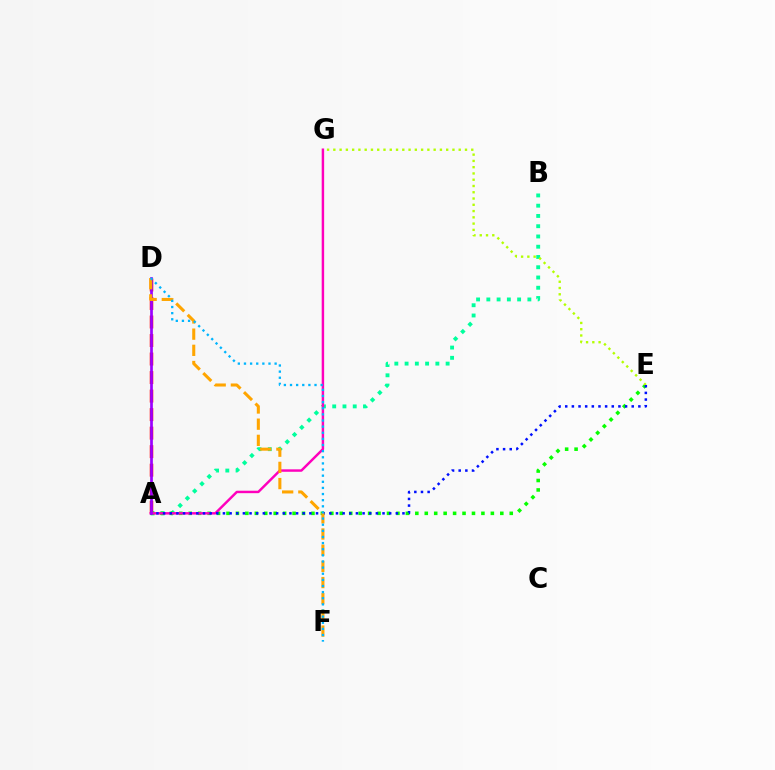{('A', 'B'): [{'color': '#00ff9d', 'line_style': 'dotted', 'thickness': 2.79}], ('A', 'E'): [{'color': '#08ff00', 'line_style': 'dotted', 'thickness': 2.57}, {'color': '#0010ff', 'line_style': 'dotted', 'thickness': 1.81}], ('A', 'D'): [{'color': '#ff0000', 'line_style': 'dashed', 'thickness': 2.52}, {'color': '#9b00ff', 'line_style': 'solid', 'thickness': 1.95}], ('E', 'G'): [{'color': '#b3ff00', 'line_style': 'dotted', 'thickness': 1.7}], ('A', 'G'): [{'color': '#ff00bd', 'line_style': 'solid', 'thickness': 1.77}], ('D', 'F'): [{'color': '#ffa500', 'line_style': 'dashed', 'thickness': 2.2}, {'color': '#00b5ff', 'line_style': 'dotted', 'thickness': 1.67}]}